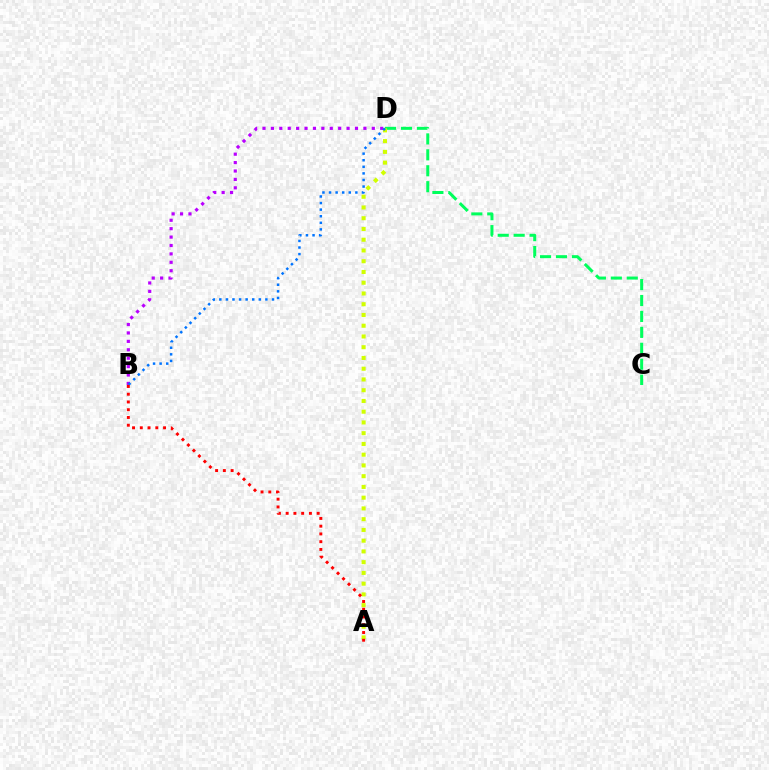{('B', 'D'): [{'color': '#b900ff', 'line_style': 'dotted', 'thickness': 2.28}, {'color': '#0074ff', 'line_style': 'dotted', 'thickness': 1.79}], ('C', 'D'): [{'color': '#00ff5c', 'line_style': 'dashed', 'thickness': 2.16}], ('A', 'D'): [{'color': '#d1ff00', 'line_style': 'dotted', 'thickness': 2.92}], ('A', 'B'): [{'color': '#ff0000', 'line_style': 'dotted', 'thickness': 2.11}]}